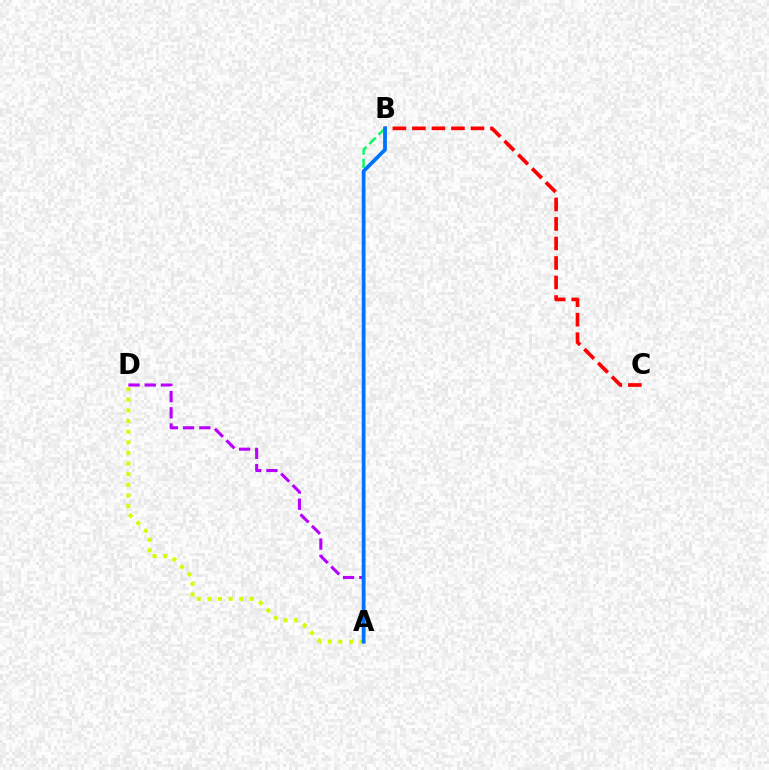{('B', 'C'): [{'color': '#ff0000', 'line_style': 'dashed', 'thickness': 2.65}], ('A', 'B'): [{'color': '#00ff5c', 'line_style': 'dashed', 'thickness': 1.78}, {'color': '#0074ff', 'line_style': 'solid', 'thickness': 2.72}], ('A', 'D'): [{'color': '#d1ff00', 'line_style': 'dotted', 'thickness': 2.89}, {'color': '#b900ff', 'line_style': 'dashed', 'thickness': 2.2}]}